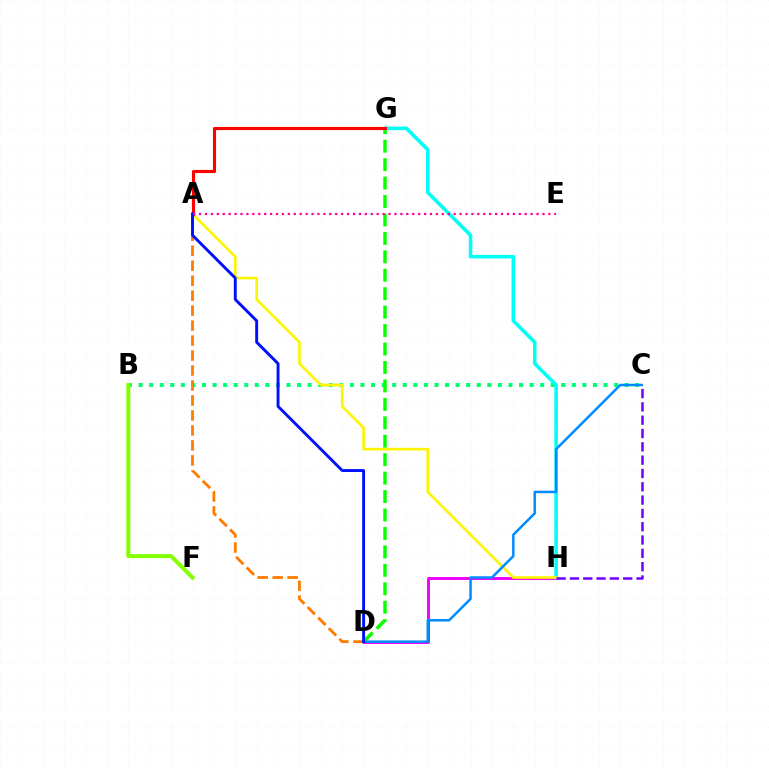{('B', 'C'): [{'color': '#00ff74', 'line_style': 'dotted', 'thickness': 2.87}], ('A', 'D'): [{'color': '#ff7c00', 'line_style': 'dashed', 'thickness': 2.03}, {'color': '#0010ff', 'line_style': 'solid', 'thickness': 2.1}], ('D', 'H'): [{'color': '#ee00ff', 'line_style': 'solid', 'thickness': 2.1}], ('G', 'H'): [{'color': '#00fff6', 'line_style': 'solid', 'thickness': 2.56}], ('A', 'H'): [{'color': '#fcf500', 'line_style': 'solid', 'thickness': 1.9}], ('B', 'F'): [{'color': '#84ff00', 'line_style': 'solid', 'thickness': 2.9}], ('D', 'G'): [{'color': '#08ff00', 'line_style': 'dashed', 'thickness': 2.51}], ('C', 'D'): [{'color': '#008cff', 'line_style': 'solid', 'thickness': 1.8}], ('A', 'G'): [{'color': '#ff0000', 'line_style': 'solid', 'thickness': 2.24}], ('A', 'E'): [{'color': '#ff0094', 'line_style': 'dotted', 'thickness': 1.61}], ('C', 'H'): [{'color': '#7200ff', 'line_style': 'dashed', 'thickness': 1.81}]}